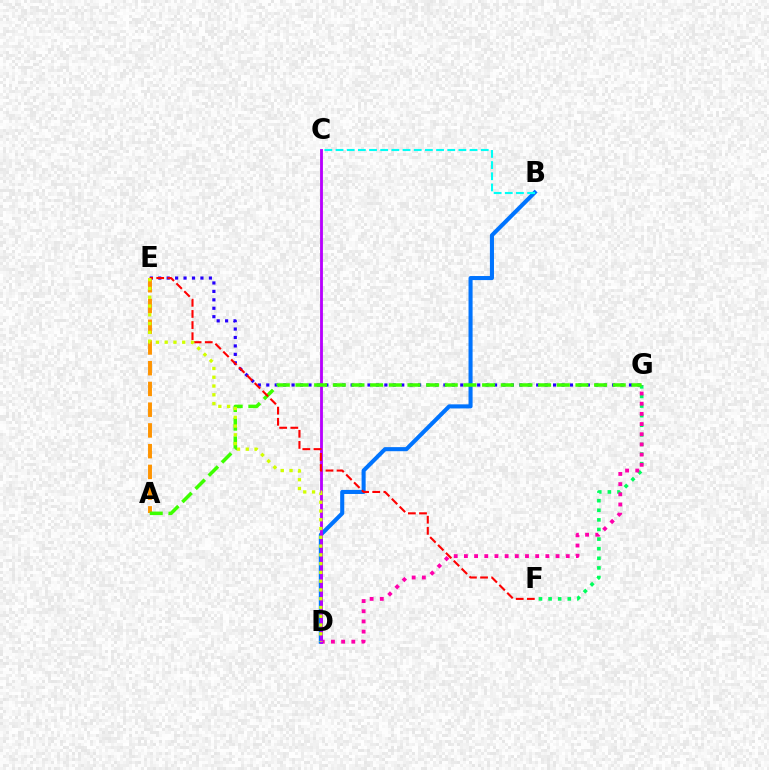{('E', 'G'): [{'color': '#2500ff', 'line_style': 'dotted', 'thickness': 2.29}], ('F', 'G'): [{'color': '#00ff5c', 'line_style': 'dotted', 'thickness': 2.61}], ('D', 'G'): [{'color': '#ff00ac', 'line_style': 'dotted', 'thickness': 2.77}], ('B', 'D'): [{'color': '#0074ff', 'line_style': 'solid', 'thickness': 2.93}], ('C', 'D'): [{'color': '#b900ff', 'line_style': 'solid', 'thickness': 2.05}], ('B', 'C'): [{'color': '#00fff6', 'line_style': 'dashed', 'thickness': 1.52}], ('A', 'E'): [{'color': '#ff9400', 'line_style': 'dashed', 'thickness': 2.82}], ('A', 'G'): [{'color': '#3dff00', 'line_style': 'dashed', 'thickness': 2.54}], ('E', 'F'): [{'color': '#ff0000', 'line_style': 'dashed', 'thickness': 1.51}], ('D', 'E'): [{'color': '#d1ff00', 'line_style': 'dotted', 'thickness': 2.38}]}